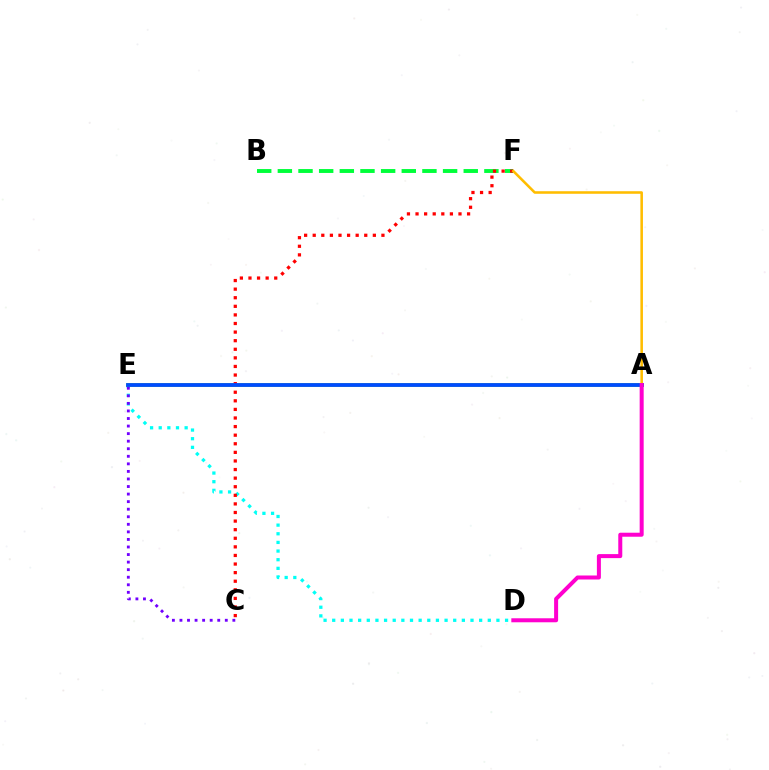{('B', 'F'): [{'color': '#00ff39', 'line_style': 'dashed', 'thickness': 2.81}], ('D', 'E'): [{'color': '#00fff6', 'line_style': 'dotted', 'thickness': 2.35}], ('A', 'E'): [{'color': '#84ff00', 'line_style': 'solid', 'thickness': 2.63}, {'color': '#004bff', 'line_style': 'solid', 'thickness': 2.73}], ('C', 'F'): [{'color': '#ff0000', 'line_style': 'dotted', 'thickness': 2.33}], ('C', 'E'): [{'color': '#7200ff', 'line_style': 'dotted', 'thickness': 2.05}], ('A', 'F'): [{'color': '#ffbd00', 'line_style': 'solid', 'thickness': 1.85}], ('A', 'D'): [{'color': '#ff00cf', 'line_style': 'solid', 'thickness': 2.89}]}